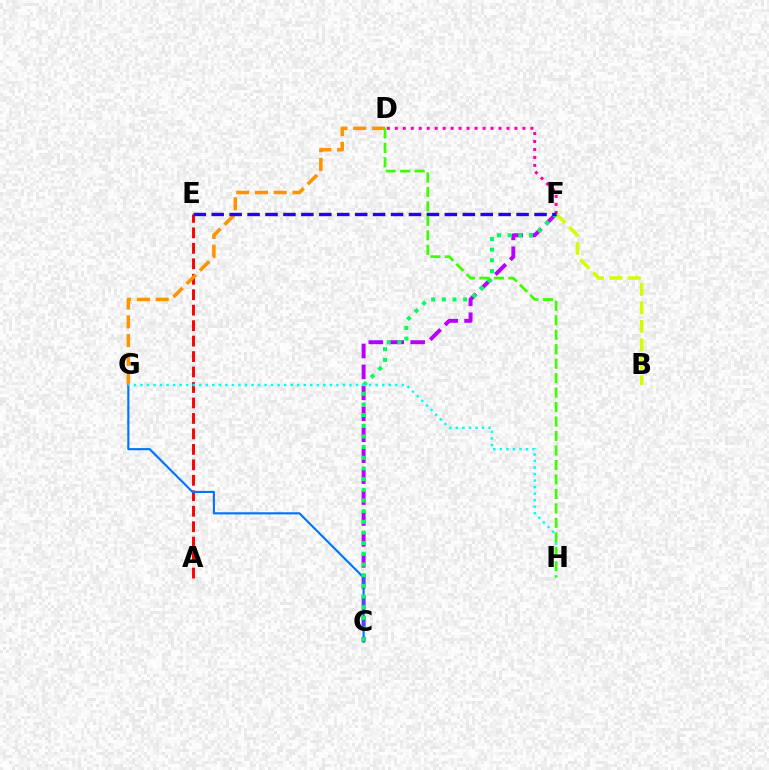{('A', 'E'): [{'color': '#ff0000', 'line_style': 'dashed', 'thickness': 2.1}], ('C', 'F'): [{'color': '#b900ff', 'line_style': 'dashed', 'thickness': 2.84}, {'color': '#00ff5c', 'line_style': 'dotted', 'thickness': 2.9}], ('C', 'G'): [{'color': '#0074ff', 'line_style': 'solid', 'thickness': 1.55}], ('B', 'F'): [{'color': '#d1ff00', 'line_style': 'dashed', 'thickness': 2.51}], ('D', 'F'): [{'color': '#ff00ac', 'line_style': 'dotted', 'thickness': 2.17}], ('D', 'G'): [{'color': '#ff9400', 'line_style': 'dashed', 'thickness': 2.55}], ('G', 'H'): [{'color': '#00fff6', 'line_style': 'dotted', 'thickness': 1.77}], ('E', 'F'): [{'color': '#2500ff', 'line_style': 'dashed', 'thickness': 2.44}], ('D', 'H'): [{'color': '#3dff00', 'line_style': 'dashed', 'thickness': 1.97}]}